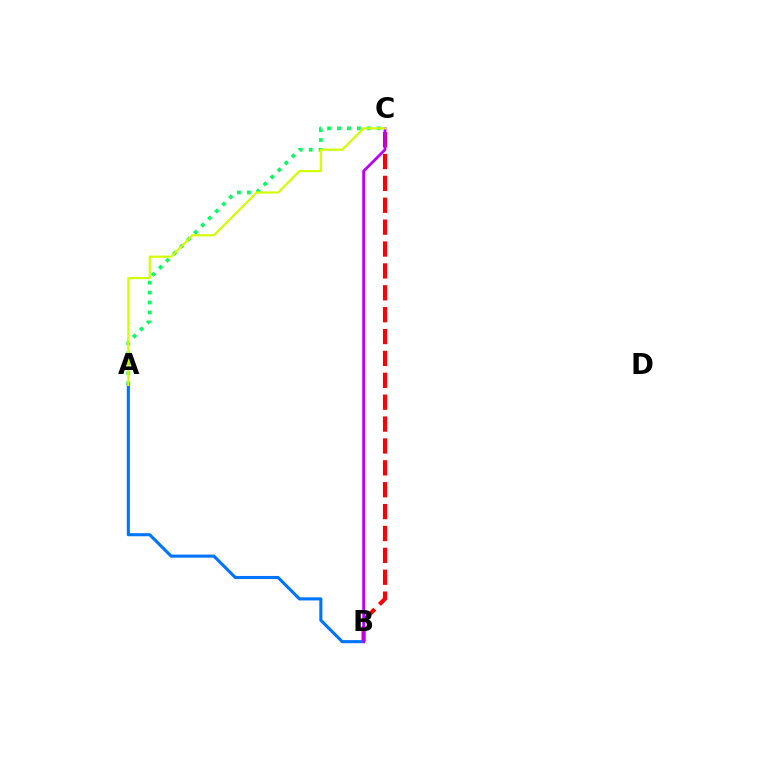{('A', 'C'): [{'color': '#00ff5c', 'line_style': 'dotted', 'thickness': 2.7}, {'color': '#d1ff00', 'line_style': 'solid', 'thickness': 1.56}], ('B', 'C'): [{'color': '#ff0000', 'line_style': 'dashed', 'thickness': 2.97}, {'color': '#b900ff', 'line_style': 'solid', 'thickness': 1.99}], ('A', 'B'): [{'color': '#0074ff', 'line_style': 'solid', 'thickness': 2.23}]}